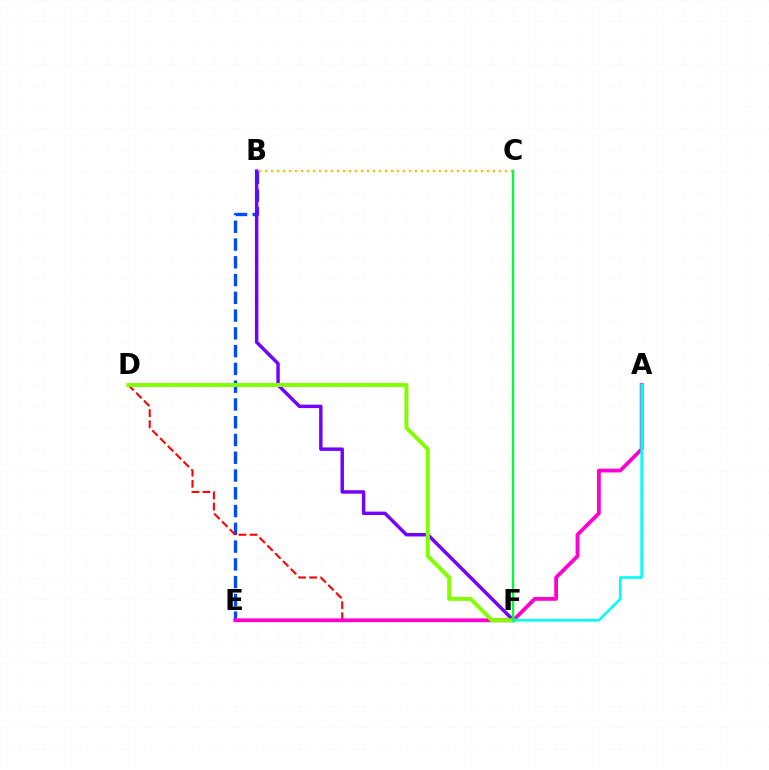{('B', 'E'): [{'color': '#004bff', 'line_style': 'dashed', 'thickness': 2.41}], ('B', 'F'): [{'color': '#7200ff', 'line_style': 'solid', 'thickness': 2.48}], ('D', 'F'): [{'color': '#ff0000', 'line_style': 'dashed', 'thickness': 1.5}, {'color': '#84ff00', 'line_style': 'solid', 'thickness': 2.86}], ('A', 'E'): [{'color': '#ff00cf', 'line_style': 'solid', 'thickness': 2.74}], ('A', 'F'): [{'color': '#00fff6', 'line_style': 'solid', 'thickness': 1.89}], ('B', 'C'): [{'color': '#ffbd00', 'line_style': 'dotted', 'thickness': 1.63}], ('C', 'F'): [{'color': '#00ff39', 'line_style': 'solid', 'thickness': 1.71}]}